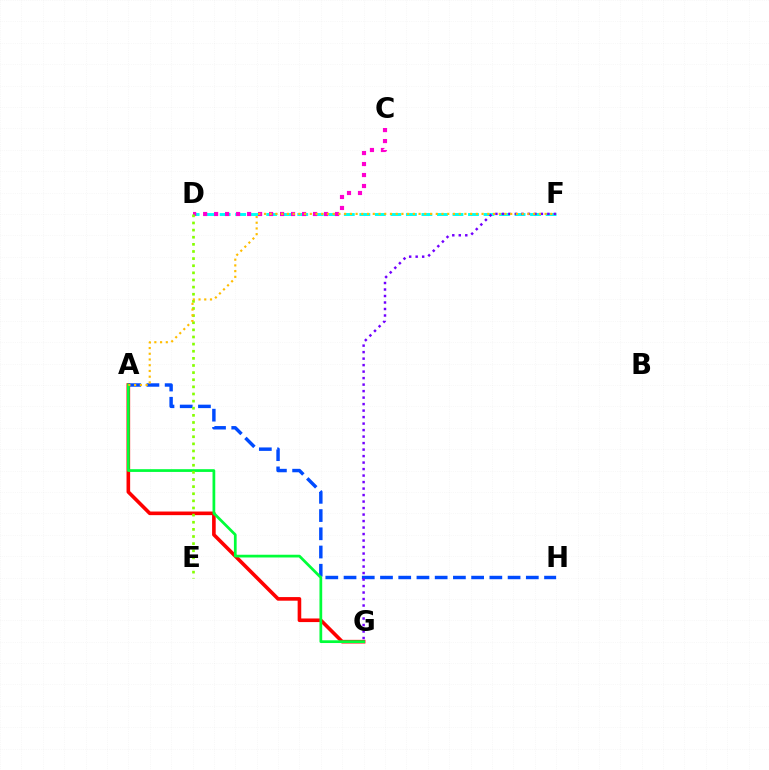{('D', 'F'): [{'color': '#00fff6', 'line_style': 'dashed', 'thickness': 2.11}], ('C', 'D'): [{'color': '#ff00cf', 'line_style': 'dotted', 'thickness': 2.99}], ('A', 'G'): [{'color': '#ff0000', 'line_style': 'solid', 'thickness': 2.6}, {'color': '#00ff39', 'line_style': 'solid', 'thickness': 1.97}], ('A', 'H'): [{'color': '#004bff', 'line_style': 'dashed', 'thickness': 2.48}], ('D', 'E'): [{'color': '#84ff00', 'line_style': 'dotted', 'thickness': 1.94}], ('F', 'G'): [{'color': '#7200ff', 'line_style': 'dotted', 'thickness': 1.77}], ('A', 'F'): [{'color': '#ffbd00', 'line_style': 'dotted', 'thickness': 1.56}]}